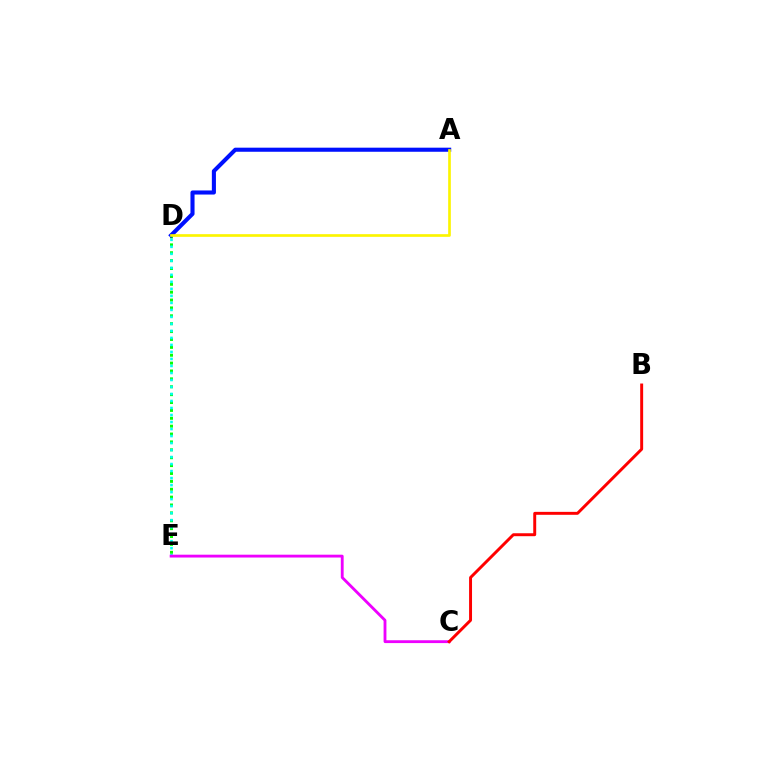{('D', 'E'): [{'color': '#08ff00', 'line_style': 'dotted', 'thickness': 2.14}, {'color': '#00fff6', 'line_style': 'dotted', 'thickness': 1.9}], ('A', 'D'): [{'color': '#0010ff', 'line_style': 'solid', 'thickness': 2.94}, {'color': '#fcf500', 'line_style': 'solid', 'thickness': 1.93}], ('C', 'E'): [{'color': '#ee00ff', 'line_style': 'solid', 'thickness': 2.04}], ('B', 'C'): [{'color': '#ff0000', 'line_style': 'solid', 'thickness': 2.12}]}